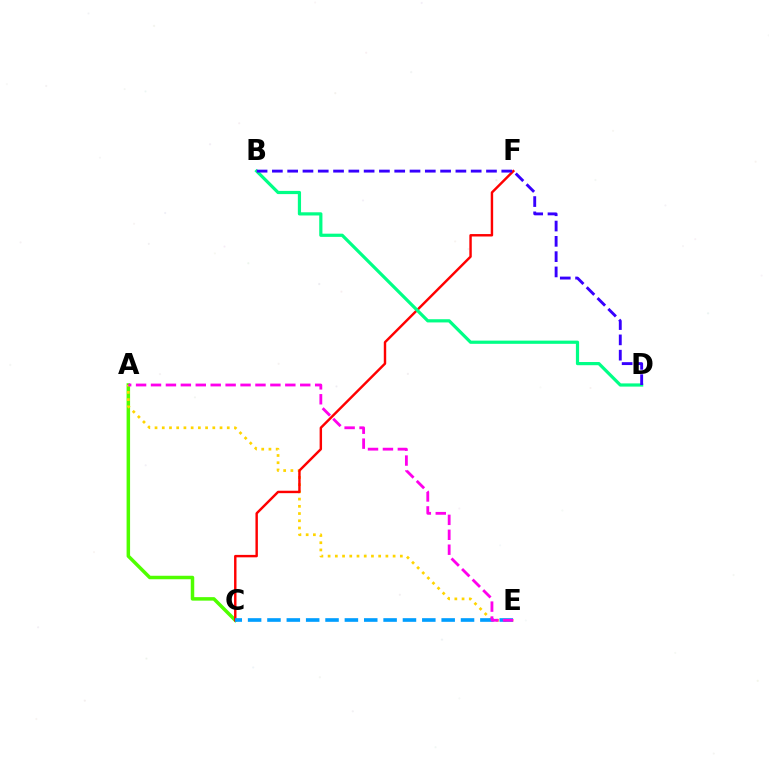{('A', 'C'): [{'color': '#4fff00', 'line_style': 'solid', 'thickness': 2.52}], ('A', 'E'): [{'color': '#ffd500', 'line_style': 'dotted', 'thickness': 1.96}, {'color': '#ff00ed', 'line_style': 'dashed', 'thickness': 2.03}], ('C', 'F'): [{'color': '#ff0000', 'line_style': 'solid', 'thickness': 1.75}], ('B', 'D'): [{'color': '#00ff86', 'line_style': 'solid', 'thickness': 2.31}, {'color': '#3700ff', 'line_style': 'dashed', 'thickness': 2.08}], ('C', 'E'): [{'color': '#009eff', 'line_style': 'dashed', 'thickness': 2.63}]}